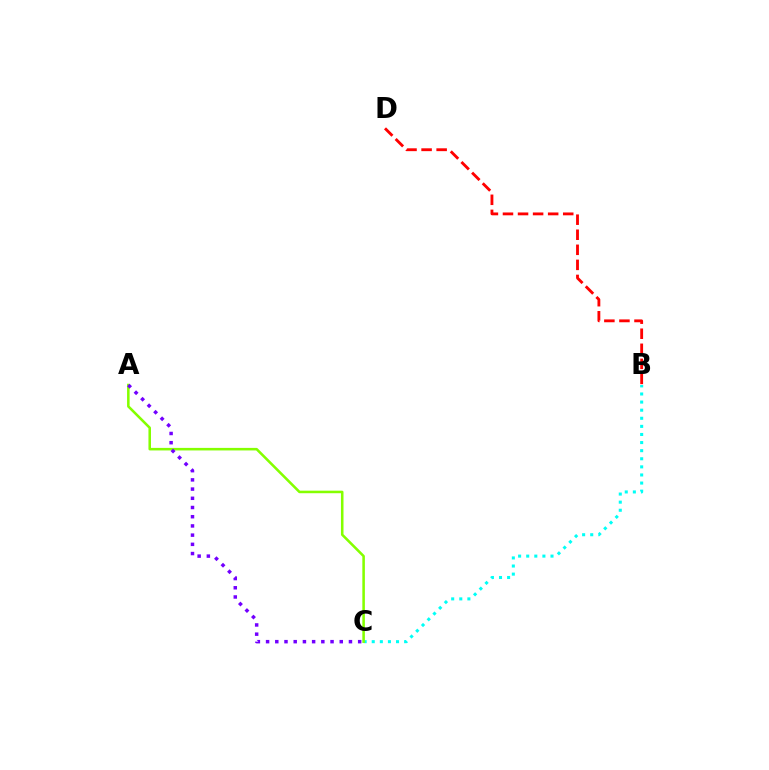{('B', 'C'): [{'color': '#00fff6', 'line_style': 'dotted', 'thickness': 2.2}], ('A', 'C'): [{'color': '#84ff00', 'line_style': 'solid', 'thickness': 1.83}, {'color': '#7200ff', 'line_style': 'dotted', 'thickness': 2.5}], ('B', 'D'): [{'color': '#ff0000', 'line_style': 'dashed', 'thickness': 2.05}]}